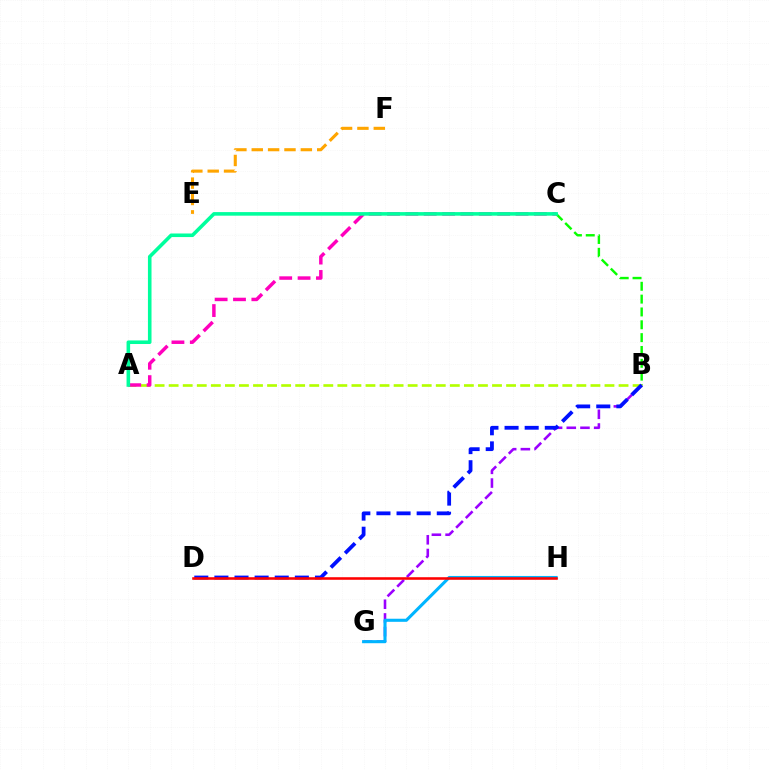{('A', 'B'): [{'color': '#b3ff00', 'line_style': 'dashed', 'thickness': 1.91}], ('E', 'F'): [{'color': '#ffa500', 'line_style': 'dashed', 'thickness': 2.22}], ('A', 'C'): [{'color': '#ff00bd', 'line_style': 'dashed', 'thickness': 2.49}, {'color': '#00ff9d', 'line_style': 'solid', 'thickness': 2.58}], ('B', 'C'): [{'color': '#08ff00', 'line_style': 'dashed', 'thickness': 1.74}], ('B', 'G'): [{'color': '#9b00ff', 'line_style': 'dashed', 'thickness': 1.86}], ('B', 'D'): [{'color': '#0010ff', 'line_style': 'dashed', 'thickness': 2.73}], ('G', 'H'): [{'color': '#00b5ff', 'line_style': 'solid', 'thickness': 2.22}], ('D', 'H'): [{'color': '#ff0000', 'line_style': 'solid', 'thickness': 1.84}]}